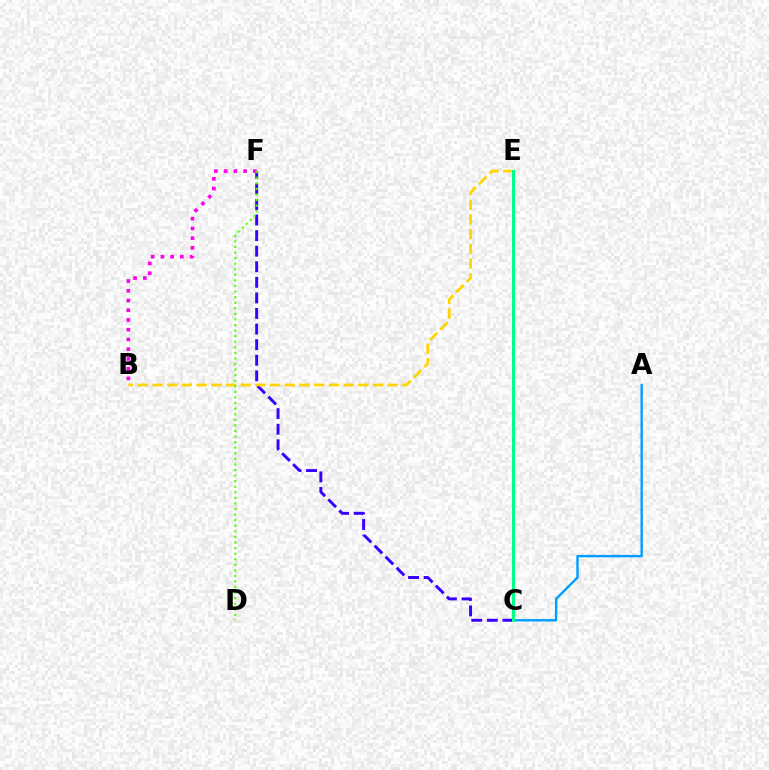{('C', 'F'): [{'color': '#3700ff', 'line_style': 'dashed', 'thickness': 2.12}], ('B', 'E'): [{'color': '#ffd500', 'line_style': 'dashed', 'thickness': 2.0}], ('A', 'C'): [{'color': '#009eff', 'line_style': 'solid', 'thickness': 1.72}], ('C', 'E'): [{'color': '#ff0000', 'line_style': 'dashed', 'thickness': 2.08}, {'color': '#00ff86', 'line_style': 'solid', 'thickness': 2.16}], ('B', 'F'): [{'color': '#ff00ed', 'line_style': 'dotted', 'thickness': 2.64}], ('D', 'F'): [{'color': '#4fff00', 'line_style': 'dotted', 'thickness': 1.52}]}